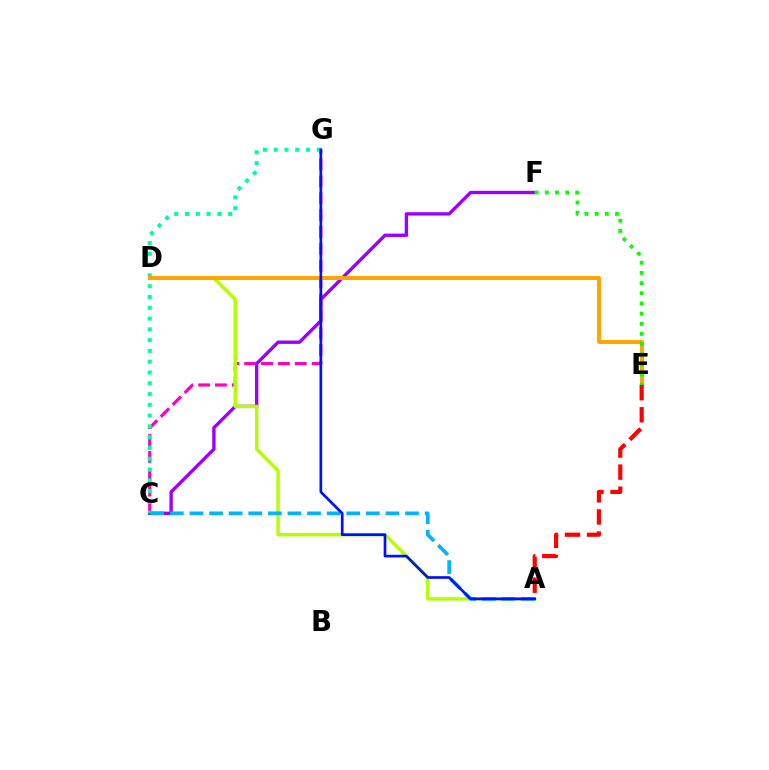{('C', 'F'): [{'color': '#9b00ff', 'line_style': 'solid', 'thickness': 2.41}], ('C', 'G'): [{'color': '#ff00bd', 'line_style': 'dashed', 'thickness': 2.29}, {'color': '#00ff9d', 'line_style': 'dotted', 'thickness': 2.93}], ('A', 'D'): [{'color': '#b3ff00', 'line_style': 'solid', 'thickness': 2.44}], ('A', 'C'): [{'color': '#00b5ff', 'line_style': 'dashed', 'thickness': 2.66}], ('D', 'E'): [{'color': '#ffa500', 'line_style': 'solid', 'thickness': 2.86}], ('A', 'E'): [{'color': '#ff0000', 'line_style': 'dashed', 'thickness': 3.0}], ('E', 'F'): [{'color': '#08ff00', 'line_style': 'dotted', 'thickness': 2.76}], ('A', 'G'): [{'color': '#0010ff', 'line_style': 'solid', 'thickness': 1.93}]}